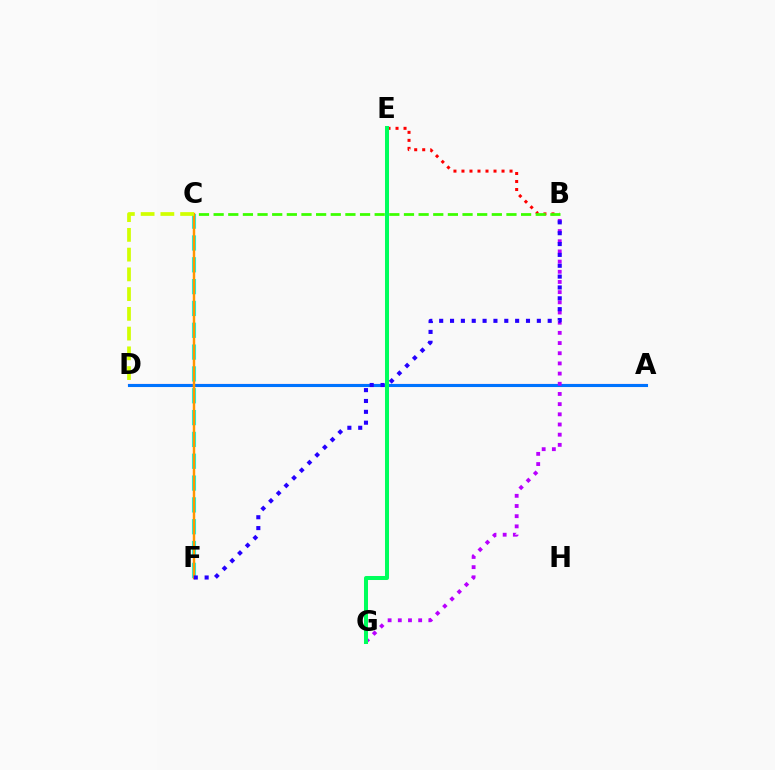{('B', 'E'): [{'color': '#ff0000', 'line_style': 'dotted', 'thickness': 2.18}], ('A', 'D'): [{'color': '#ff00ac', 'line_style': 'solid', 'thickness': 1.5}, {'color': '#0074ff', 'line_style': 'solid', 'thickness': 2.21}], ('C', 'F'): [{'color': '#00fff6', 'line_style': 'dashed', 'thickness': 2.97}, {'color': '#ff9400', 'line_style': 'solid', 'thickness': 1.76}], ('C', 'D'): [{'color': '#d1ff00', 'line_style': 'dashed', 'thickness': 2.68}], ('B', 'G'): [{'color': '#b900ff', 'line_style': 'dotted', 'thickness': 2.77}], ('B', 'C'): [{'color': '#3dff00', 'line_style': 'dashed', 'thickness': 1.99}], ('B', 'F'): [{'color': '#2500ff', 'line_style': 'dotted', 'thickness': 2.95}], ('E', 'G'): [{'color': '#00ff5c', 'line_style': 'solid', 'thickness': 2.89}]}